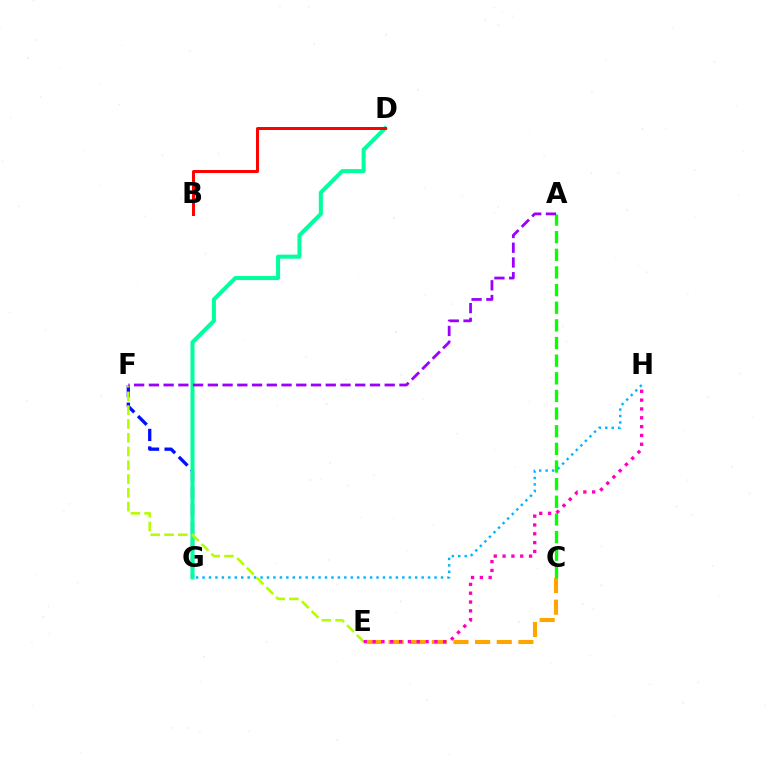{('C', 'E'): [{'color': '#ffa500', 'line_style': 'dashed', 'thickness': 2.94}], ('G', 'H'): [{'color': '#00b5ff', 'line_style': 'dotted', 'thickness': 1.75}], ('F', 'G'): [{'color': '#0010ff', 'line_style': 'dashed', 'thickness': 2.38}], ('D', 'G'): [{'color': '#00ff9d', 'line_style': 'solid', 'thickness': 2.9}], ('A', 'C'): [{'color': '#08ff00', 'line_style': 'dashed', 'thickness': 2.4}], ('E', 'F'): [{'color': '#b3ff00', 'line_style': 'dashed', 'thickness': 1.87}], ('B', 'D'): [{'color': '#ff0000', 'line_style': 'solid', 'thickness': 2.14}], ('A', 'F'): [{'color': '#9b00ff', 'line_style': 'dashed', 'thickness': 2.0}], ('E', 'H'): [{'color': '#ff00bd', 'line_style': 'dotted', 'thickness': 2.4}]}